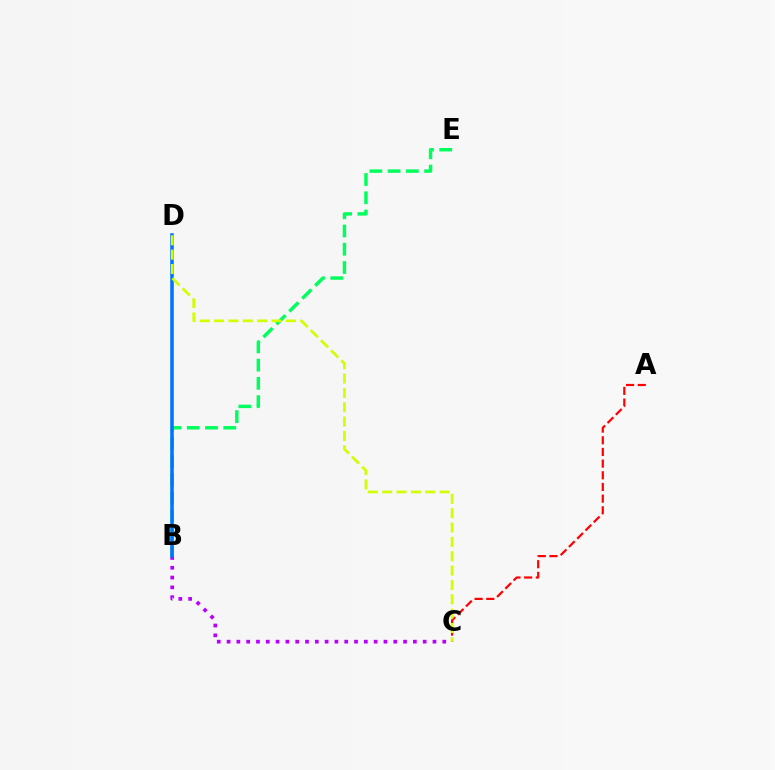{('B', 'C'): [{'color': '#b900ff', 'line_style': 'dotted', 'thickness': 2.66}], ('B', 'E'): [{'color': '#00ff5c', 'line_style': 'dashed', 'thickness': 2.48}], ('B', 'D'): [{'color': '#0074ff', 'line_style': 'solid', 'thickness': 2.56}], ('A', 'C'): [{'color': '#ff0000', 'line_style': 'dashed', 'thickness': 1.59}], ('C', 'D'): [{'color': '#d1ff00', 'line_style': 'dashed', 'thickness': 1.95}]}